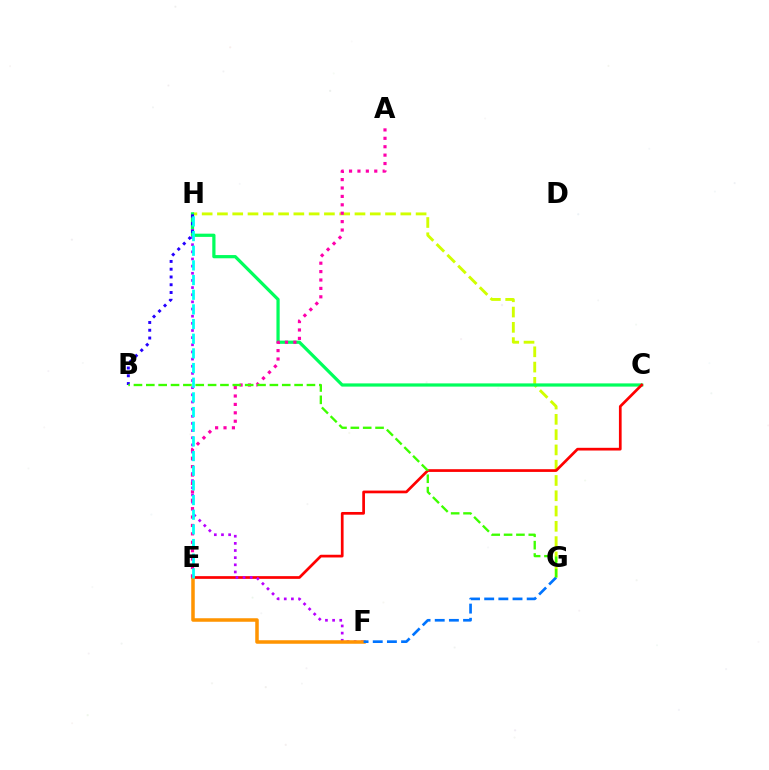{('G', 'H'): [{'color': '#d1ff00', 'line_style': 'dashed', 'thickness': 2.08}], ('C', 'H'): [{'color': '#00ff5c', 'line_style': 'solid', 'thickness': 2.32}], ('C', 'E'): [{'color': '#ff0000', 'line_style': 'solid', 'thickness': 1.95}], ('F', 'H'): [{'color': '#b900ff', 'line_style': 'dotted', 'thickness': 1.94}], ('E', 'F'): [{'color': '#ff9400', 'line_style': 'solid', 'thickness': 2.53}], ('F', 'G'): [{'color': '#0074ff', 'line_style': 'dashed', 'thickness': 1.92}], ('B', 'H'): [{'color': '#2500ff', 'line_style': 'dotted', 'thickness': 2.11}], ('A', 'E'): [{'color': '#ff00ac', 'line_style': 'dotted', 'thickness': 2.28}], ('B', 'G'): [{'color': '#3dff00', 'line_style': 'dashed', 'thickness': 1.68}], ('E', 'H'): [{'color': '#00fff6', 'line_style': 'dashed', 'thickness': 1.99}]}